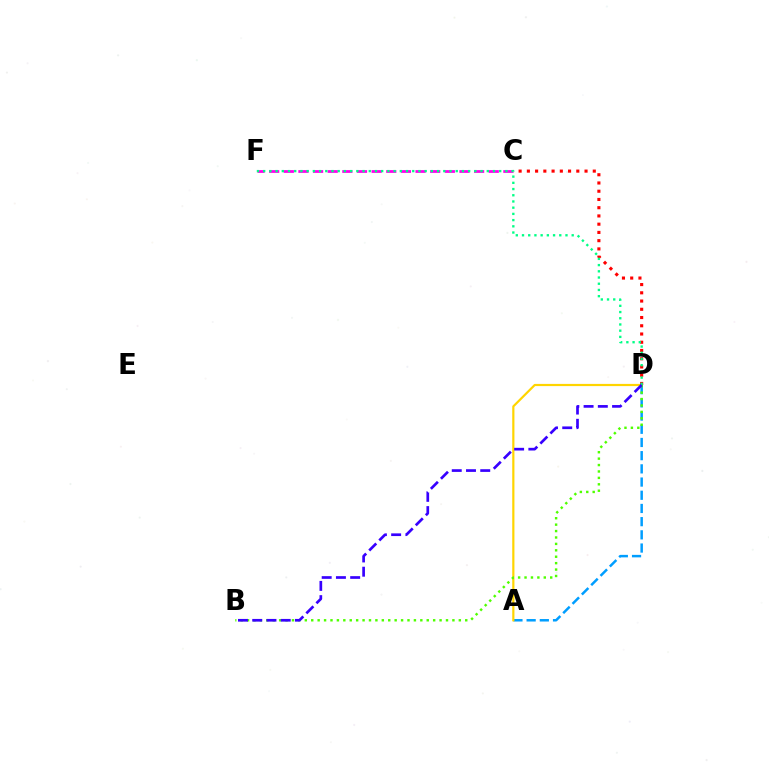{('C', 'F'): [{'color': '#ff00ed', 'line_style': 'dashed', 'thickness': 1.99}], ('A', 'D'): [{'color': '#009eff', 'line_style': 'dashed', 'thickness': 1.79}, {'color': '#ffd500', 'line_style': 'solid', 'thickness': 1.58}], ('C', 'D'): [{'color': '#ff0000', 'line_style': 'dotted', 'thickness': 2.24}], ('B', 'D'): [{'color': '#4fff00', 'line_style': 'dotted', 'thickness': 1.74}, {'color': '#3700ff', 'line_style': 'dashed', 'thickness': 1.94}], ('D', 'F'): [{'color': '#00ff86', 'line_style': 'dotted', 'thickness': 1.69}]}